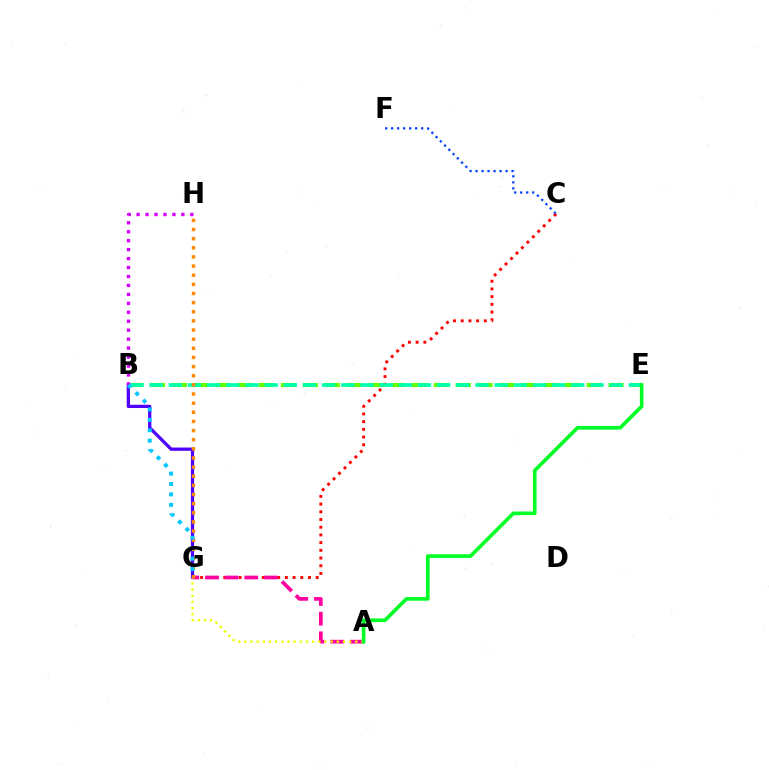{('C', 'G'): [{'color': '#ff0000', 'line_style': 'dotted', 'thickness': 2.09}], ('B', 'G'): [{'color': '#4f00ff', 'line_style': 'solid', 'thickness': 2.34}, {'color': '#00c7ff', 'line_style': 'dotted', 'thickness': 2.83}], ('B', 'E'): [{'color': '#66ff00', 'line_style': 'dashed', 'thickness': 2.97}, {'color': '#00ffaf', 'line_style': 'dashed', 'thickness': 2.6}], ('C', 'F'): [{'color': '#003fff', 'line_style': 'dotted', 'thickness': 1.63}], ('B', 'H'): [{'color': '#d600ff', 'line_style': 'dotted', 'thickness': 2.43}], ('A', 'G'): [{'color': '#ff00a0', 'line_style': 'dashed', 'thickness': 2.67}, {'color': '#eeff00', 'line_style': 'dotted', 'thickness': 1.67}], ('G', 'H'): [{'color': '#ff8800', 'line_style': 'dotted', 'thickness': 2.48}], ('A', 'E'): [{'color': '#00ff27', 'line_style': 'solid', 'thickness': 2.62}]}